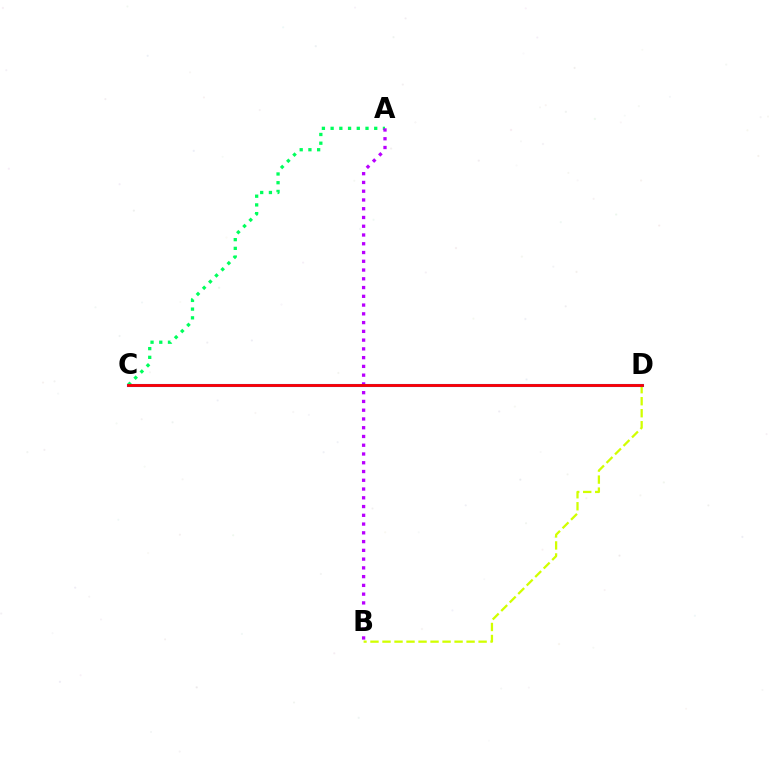{('A', 'C'): [{'color': '#00ff5c', 'line_style': 'dotted', 'thickness': 2.37}], ('A', 'B'): [{'color': '#b900ff', 'line_style': 'dotted', 'thickness': 2.38}], ('B', 'D'): [{'color': '#d1ff00', 'line_style': 'dashed', 'thickness': 1.63}], ('C', 'D'): [{'color': '#0074ff', 'line_style': 'solid', 'thickness': 2.22}, {'color': '#ff0000', 'line_style': 'solid', 'thickness': 2.01}]}